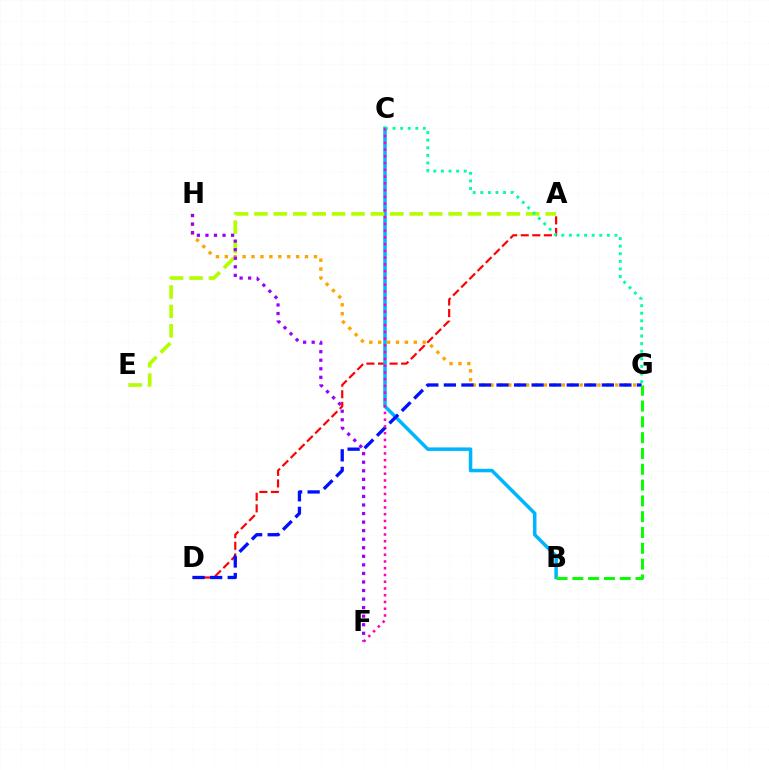{('A', 'D'): [{'color': '#ff0000', 'line_style': 'dashed', 'thickness': 1.57}], ('B', 'C'): [{'color': '#00b5ff', 'line_style': 'solid', 'thickness': 2.53}], ('G', 'H'): [{'color': '#ffa500', 'line_style': 'dotted', 'thickness': 2.42}], ('A', 'E'): [{'color': '#b3ff00', 'line_style': 'dashed', 'thickness': 2.64}], ('D', 'G'): [{'color': '#0010ff', 'line_style': 'dashed', 'thickness': 2.38}], ('F', 'H'): [{'color': '#9b00ff', 'line_style': 'dotted', 'thickness': 2.32}], ('C', 'G'): [{'color': '#00ff9d', 'line_style': 'dotted', 'thickness': 2.06}], ('C', 'F'): [{'color': '#ff00bd', 'line_style': 'dotted', 'thickness': 1.83}], ('B', 'G'): [{'color': '#08ff00', 'line_style': 'dashed', 'thickness': 2.15}]}